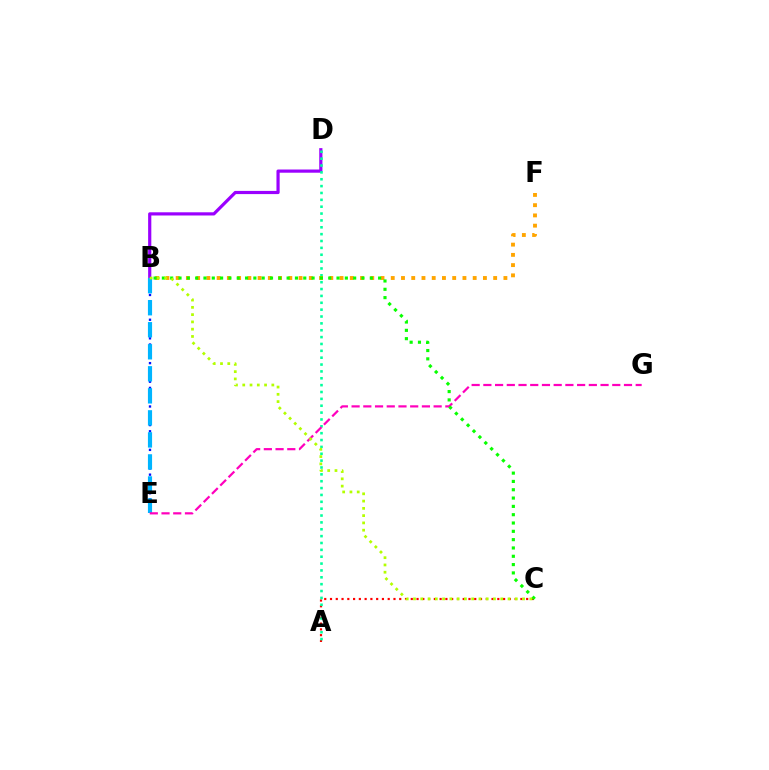{('B', 'D'): [{'color': '#9b00ff', 'line_style': 'solid', 'thickness': 2.3}], ('A', 'C'): [{'color': '#ff0000', 'line_style': 'dotted', 'thickness': 1.57}], ('A', 'D'): [{'color': '#00ff9d', 'line_style': 'dotted', 'thickness': 1.86}], ('B', 'E'): [{'color': '#0010ff', 'line_style': 'dotted', 'thickness': 1.68}, {'color': '#00b5ff', 'line_style': 'dashed', 'thickness': 2.99}], ('B', 'F'): [{'color': '#ffa500', 'line_style': 'dotted', 'thickness': 2.78}], ('E', 'G'): [{'color': '#ff00bd', 'line_style': 'dashed', 'thickness': 1.59}], ('B', 'C'): [{'color': '#08ff00', 'line_style': 'dotted', 'thickness': 2.26}, {'color': '#b3ff00', 'line_style': 'dotted', 'thickness': 1.98}]}